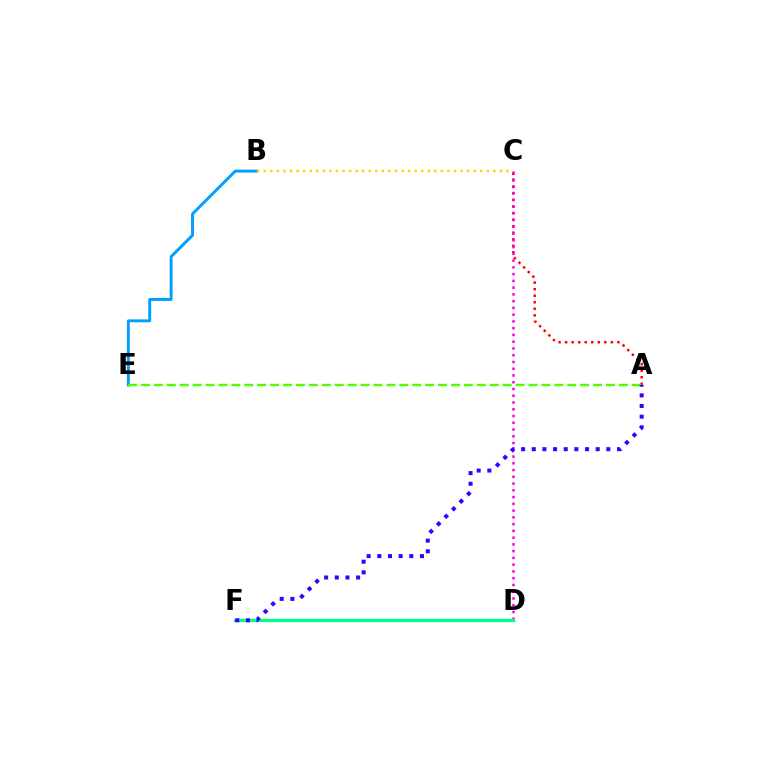{('B', 'E'): [{'color': '#009eff', 'line_style': 'solid', 'thickness': 2.09}], ('B', 'C'): [{'color': '#ffd500', 'line_style': 'dotted', 'thickness': 1.78}], ('A', 'C'): [{'color': '#ff0000', 'line_style': 'dotted', 'thickness': 1.78}], ('C', 'D'): [{'color': '#ff00ed', 'line_style': 'dotted', 'thickness': 1.84}], ('A', 'E'): [{'color': '#4fff00', 'line_style': 'dashed', 'thickness': 1.75}], ('D', 'F'): [{'color': '#00ff86', 'line_style': 'solid', 'thickness': 2.34}], ('A', 'F'): [{'color': '#3700ff', 'line_style': 'dotted', 'thickness': 2.9}]}